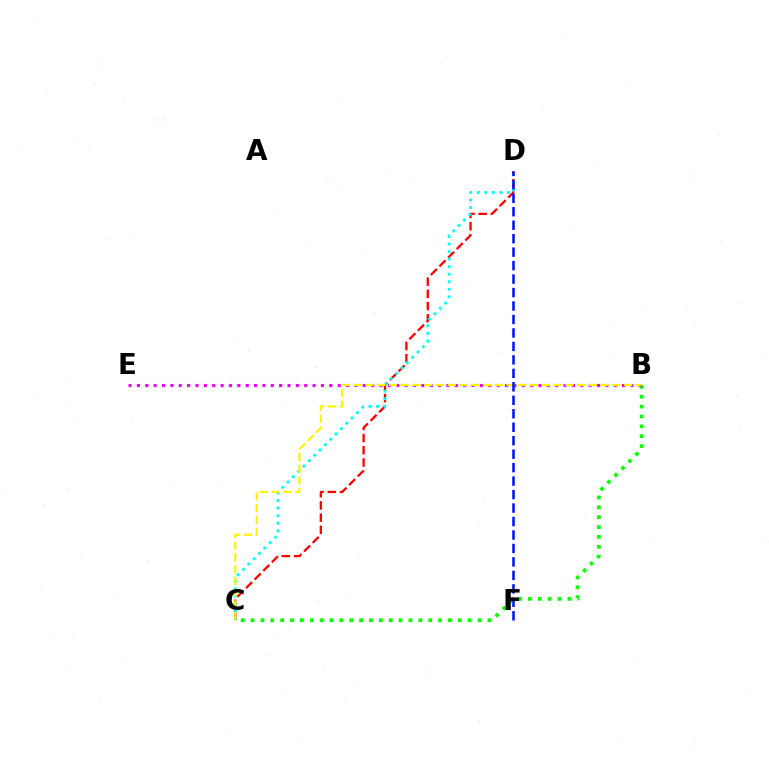{('B', 'C'): [{'color': '#08ff00', 'line_style': 'dotted', 'thickness': 2.68}, {'color': '#fcf500', 'line_style': 'dashed', 'thickness': 1.6}], ('B', 'E'): [{'color': '#ee00ff', 'line_style': 'dotted', 'thickness': 2.27}], ('C', 'D'): [{'color': '#ff0000', 'line_style': 'dashed', 'thickness': 1.66}, {'color': '#00fff6', 'line_style': 'dotted', 'thickness': 2.05}], ('D', 'F'): [{'color': '#0010ff', 'line_style': 'dashed', 'thickness': 1.83}]}